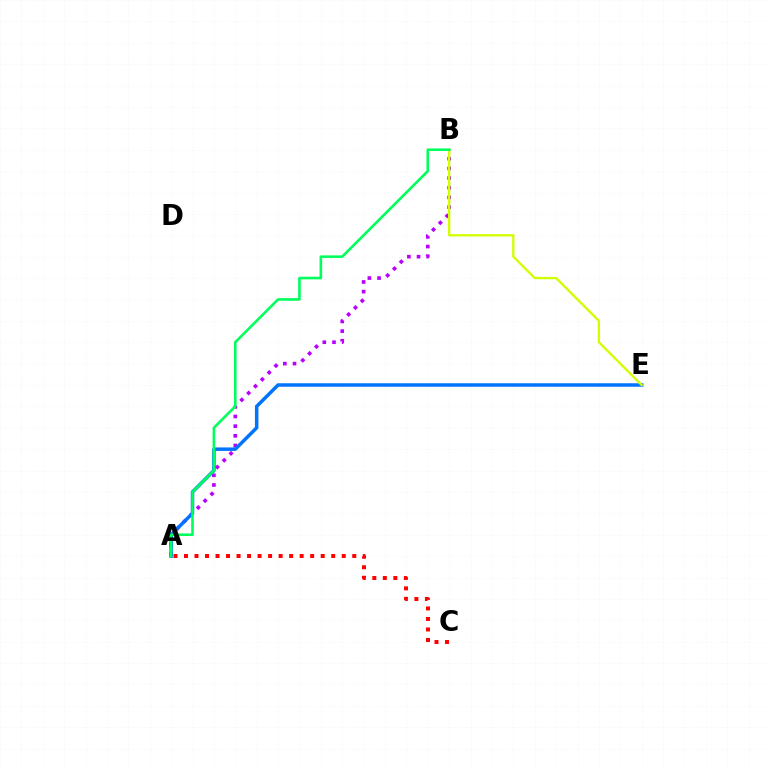{('A', 'B'): [{'color': '#b900ff', 'line_style': 'dotted', 'thickness': 2.63}, {'color': '#00ff5c', 'line_style': 'solid', 'thickness': 1.87}], ('A', 'E'): [{'color': '#0074ff', 'line_style': 'solid', 'thickness': 2.52}], ('A', 'C'): [{'color': '#ff0000', 'line_style': 'dotted', 'thickness': 2.86}], ('B', 'E'): [{'color': '#d1ff00', 'line_style': 'solid', 'thickness': 1.68}]}